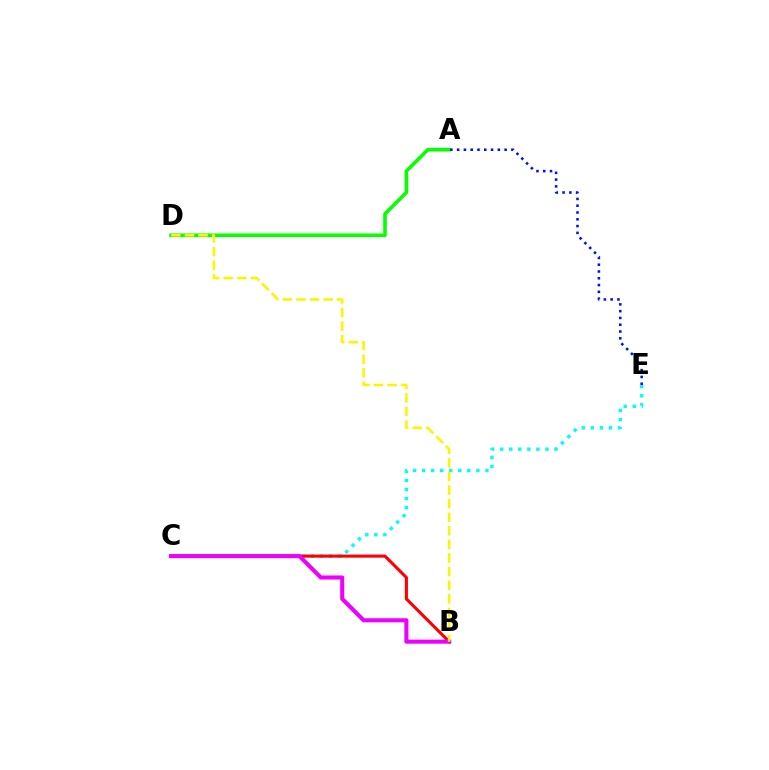{('A', 'D'): [{'color': '#08ff00', 'line_style': 'solid', 'thickness': 2.61}], ('C', 'E'): [{'color': '#00fff6', 'line_style': 'dotted', 'thickness': 2.46}], ('B', 'C'): [{'color': '#ff0000', 'line_style': 'solid', 'thickness': 2.23}, {'color': '#ee00ff', 'line_style': 'solid', 'thickness': 2.94}], ('A', 'E'): [{'color': '#0010ff', 'line_style': 'dotted', 'thickness': 1.84}], ('B', 'D'): [{'color': '#fcf500', 'line_style': 'dashed', 'thickness': 1.85}]}